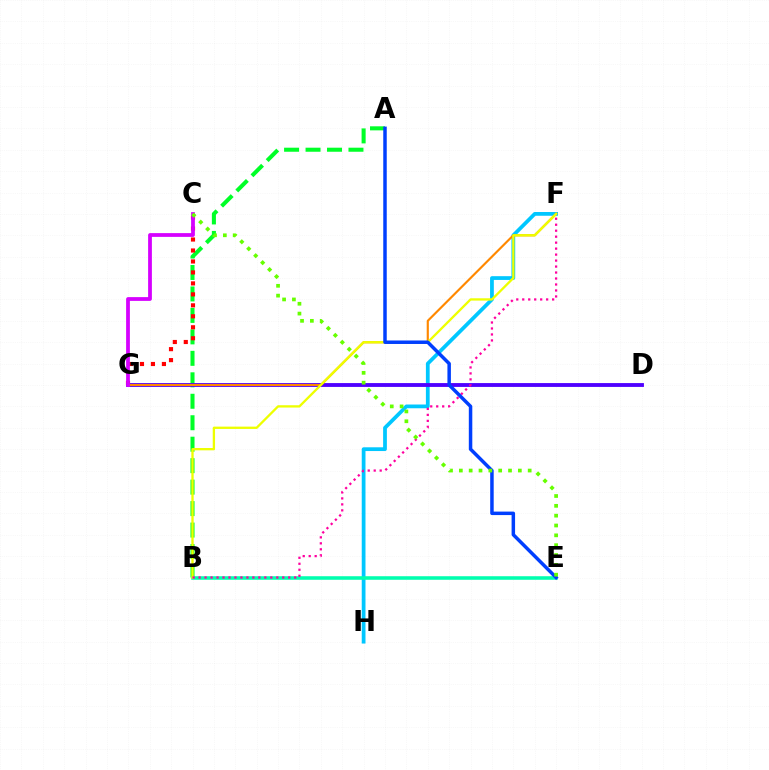{('F', 'H'): [{'color': '#00c7ff', 'line_style': 'solid', 'thickness': 2.7}], ('A', 'B'): [{'color': '#00ff27', 'line_style': 'dashed', 'thickness': 2.92}], ('B', 'E'): [{'color': '#00ffaf', 'line_style': 'solid', 'thickness': 2.56}], ('C', 'G'): [{'color': '#ff0000', 'line_style': 'dotted', 'thickness': 2.98}, {'color': '#d600ff', 'line_style': 'solid', 'thickness': 2.71}], ('D', 'G'): [{'color': '#4f00ff', 'line_style': 'solid', 'thickness': 2.77}], ('F', 'G'): [{'color': '#ff8800', 'line_style': 'solid', 'thickness': 1.55}], ('B', 'F'): [{'color': '#eeff00', 'line_style': 'solid', 'thickness': 1.67}, {'color': '#ff00a0', 'line_style': 'dotted', 'thickness': 1.62}], ('A', 'E'): [{'color': '#003fff', 'line_style': 'solid', 'thickness': 2.51}], ('C', 'E'): [{'color': '#66ff00', 'line_style': 'dotted', 'thickness': 2.67}]}